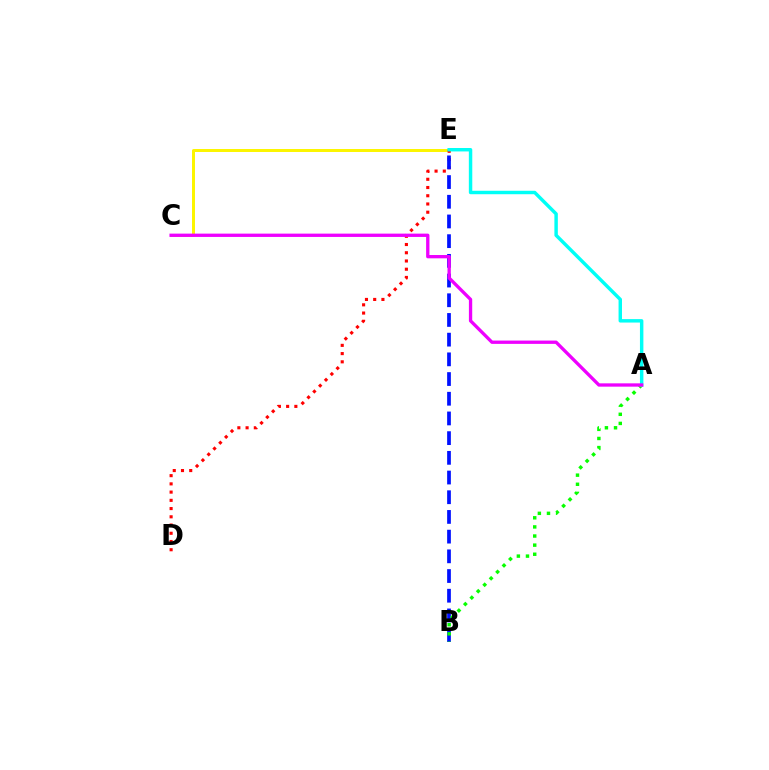{('C', 'E'): [{'color': '#fcf500', 'line_style': 'solid', 'thickness': 2.15}], ('D', 'E'): [{'color': '#ff0000', 'line_style': 'dotted', 'thickness': 2.24}], ('B', 'E'): [{'color': '#0010ff', 'line_style': 'dashed', 'thickness': 2.68}], ('A', 'B'): [{'color': '#08ff00', 'line_style': 'dotted', 'thickness': 2.48}], ('A', 'E'): [{'color': '#00fff6', 'line_style': 'solid', 'thickness': 2.48}], ('A', 'C'): [{'color': '#ee00ff', 'line_style': 'solid', 'thickness': 2.39}]}